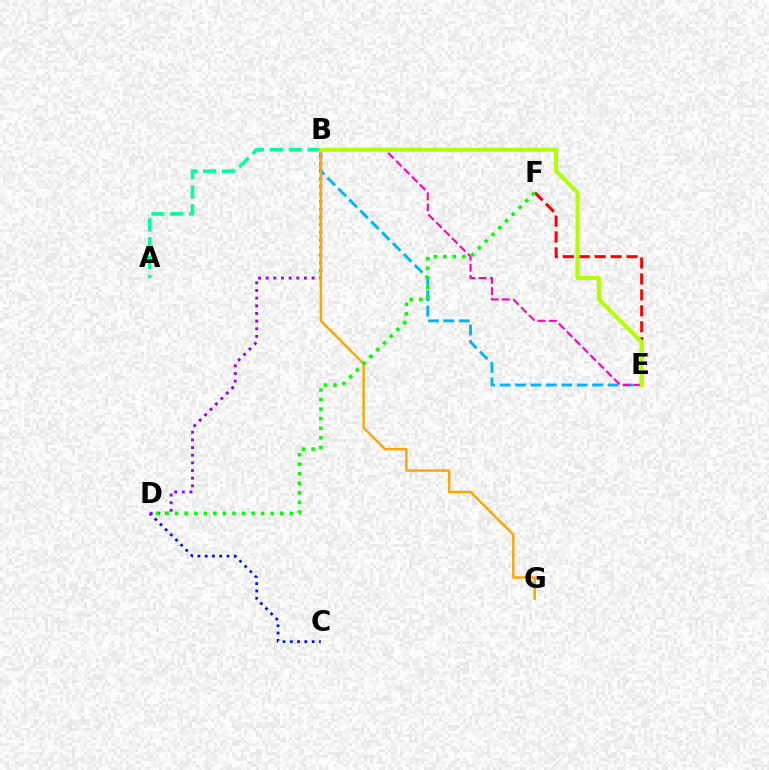{('E', 'F'): [{'color': '#ff0000', 'line_style': 'dashed', 'thickness': 2.17}], ('B', 'E'): [{'color': '#00b5ff', 'line_style': 'dashed', 'thickness': 2.09}, {'color': '#ff00bd', 'line_style': 'dashed', 'thickness': 1.52}, {'color': '#b3ff00', 'line_style': 'solid', 'thickness': 2.94}], ('A', 'B'): [{'color': '#00ff9d', 'line_style': 'dashed', 'thickness': 2.57}], ('C', 'D'): [{'color': '#0010ff', 'line_style': 'dotted', 'thickness': 1.98}], ('B', 'D'): [{'color': '#9b00ff', 'line_style': 'dotted', 'thickness': 2.08}], ('B', 'G'): [{'color': '#ffa500', 'line_style': 'solid', 'thickness': 1.76}], ('D', 'F'): [{'color': '#08ff00', 'line_style': 'dotted', 'thickness': 2.6}]}